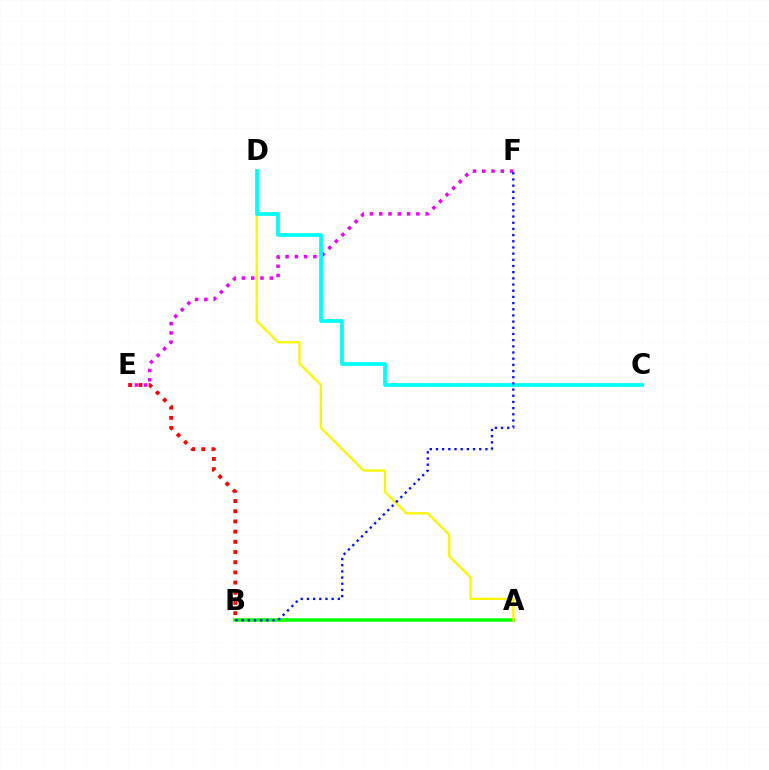{('A', 'B'): [{'color': '#08ff00', 'line_style': 'solid', 'thickness': 2.53}], ('A', 'D'): [{'color': '#fcf500', 'line_style': 'solid', 'thickness': 1.64}], ('E', 'F'): [{'color': '#ee00ff', 'line_style': 'dotted', 'thickness': 2.52}], ('C', 'D'): [{'color': '#00fff6', 'line_style': 'solid', 'thickness': 2.71}], ('B', 'F'): [{'color': '#0010ff', 'line_style': 'dotted', 'thickness': 1.68}], ('B', 'E'): [{'color': '#ff0000', 'line_style': 'dotted', 'thickness': 2.77}]}